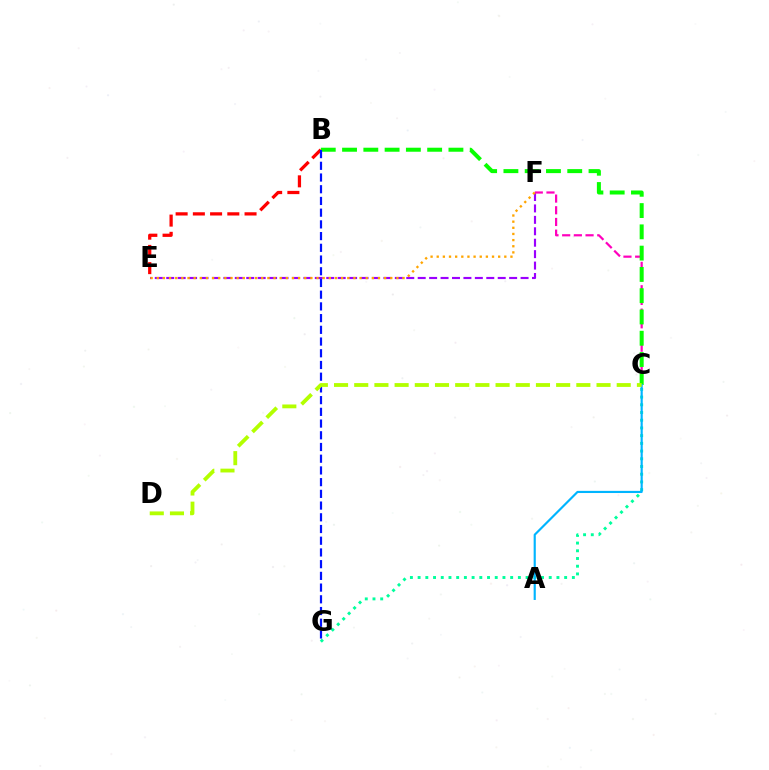{('C', 'G'): [{'color': '#00ff9d', 'line_style': 'dotted', 'thickness': 2.1}], ('E', 'F'): [{'color': '#9b00ff', 'line_style': 'dashed', 'thickness': 1.55}, {'color': '#ffa500', 'line_style': 'dotted', 'thickness': 1.67}], ('C', 'F'): [{'color': '#ff00bd', 'line_style': 'dashed', 'thickness': 1.59}], ('B', 'C'): [{'color': '#08ff00', 'line_style': 'dashed', 'thickness': 2.89}], ('A', 'C'): [{'color': '#00b5ff', 'line_style': 'solid', 'thickness': 1.55}], ('B', 'E'): [{'color': '#ff0000', 'line_style': 'dashed', 'thickness': 2.34}], ('B', 'G'): [{'color': '#0010ff', 'line_style': 'dashed', 'thickness': 1.59}], ('C', 'D'): [{'color': '#b3ff00', 'line_style': 'dashed', 'thickness': 2.74}]}